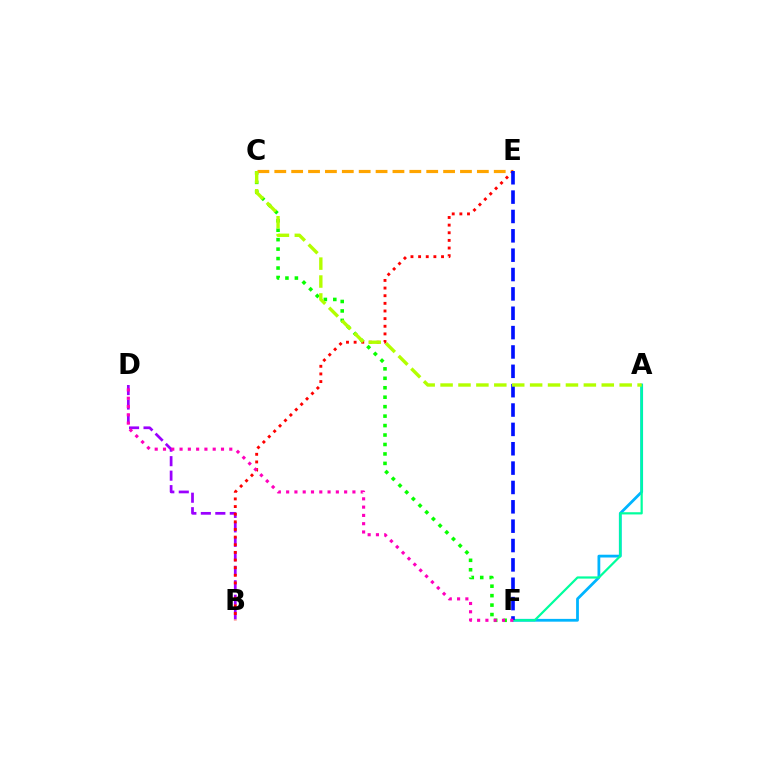{('B', 'D'): [{'color': '#9b00ff', 'line_style': 'dashed', 'thickness': 1.97}], ('C', 'F'): [{'color': '#08ff00', 'line_style': 'dotted', 'thickness': 2.57}], ('C', 'E'): [{'color': '#ffa500', 'line_style': 'dashed', 'thickness': 2.29}], ('A', 'F'): [{'color': '#00b5ff', 'line_style': 'solid', 'thickness': 2.01}, {'color': '#00ff9d', 'line_style': 'solid', 'thickness': 1.59}], ('B', 'E'): [{'color': '#ff0000', 'line_style': 'dotted', 'thickness': 2.08}], ('E', 'F'): [{'color': '#0010ff', 'line_style': 'dashed', 'thickness': 2.63}], ('A', 'C'): [{'color': '#b3ff00', 'line_style': 'dashed', 'thickness': 2.43}], ('D', 'F'): [{'color': '#ff00bd', 'line_style': 'dotted', 'thickness': 2.25}]}